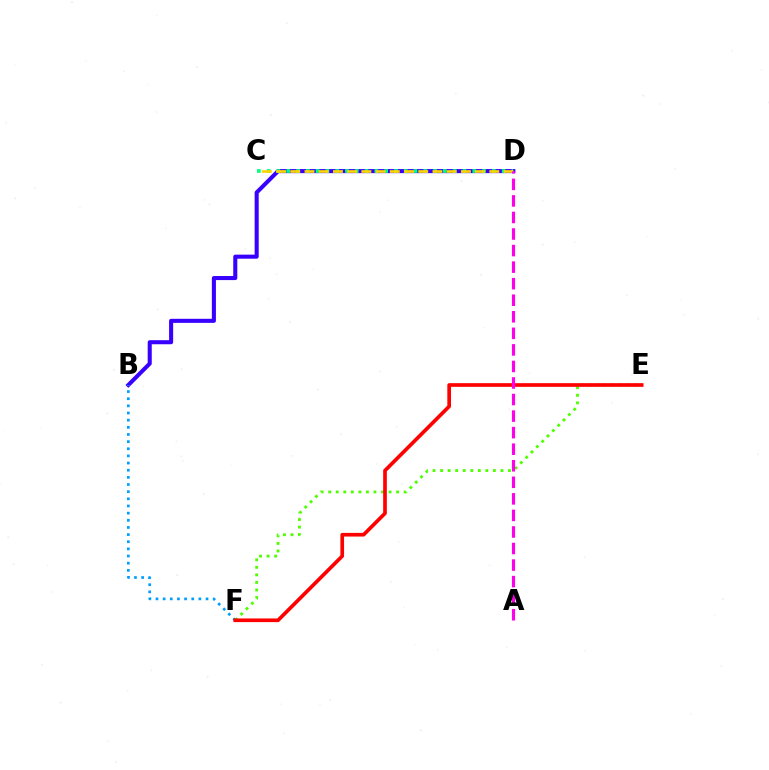{('B', 'D'): [{'color': '#3700ff', 'line_style': 'solid', 'thickness': 2.92}], ('C', 'D'): [{'color': '#00ff86', 'line_style': 'dotted', 'thickness': 2.66}, {'color': '#ffd500', 'line_style': 'dashed', 'thickness': 1.93}], ('B', 'F'): [{'color': '#009eff', 'line_style': 'dotted', 'thickness': 1.94}], ('E', 'F'): [{'color': '#4fff00', 'line_style': 'dotted', 'thickness': 2.05}, {'color': '#ff0000', 'line_style': 'solid', 'thickness': 2.65}], ('A', 'D'): [{'color': '#ff00ed', 'line_style': 'dashed', 'thickness': 2.25}]}